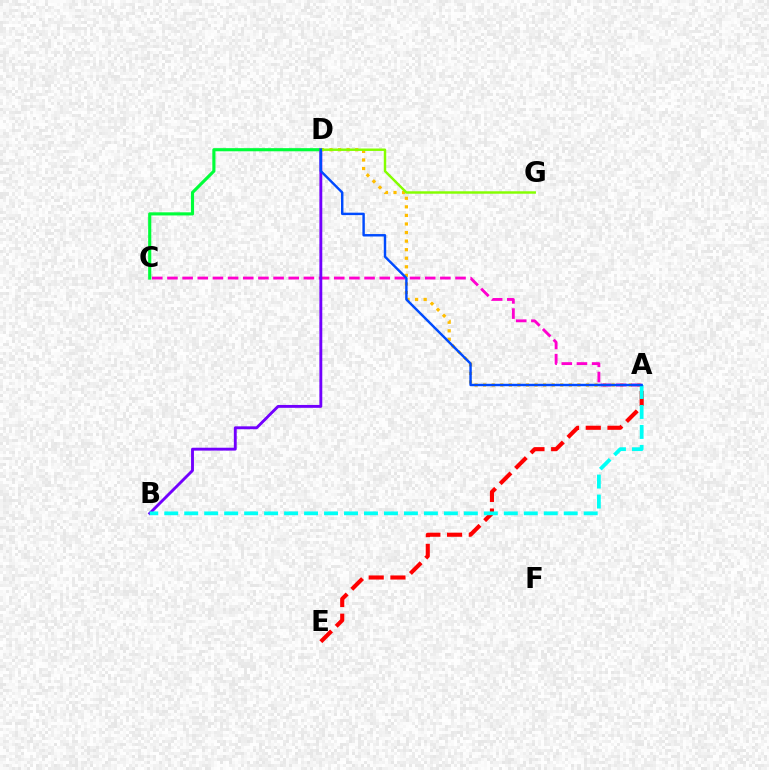{('A', 'D'): [{'color': '#ffbd00', 'line_style': 'dotted', 'thickness': 2.33}, {'color': '#004bff', 'line_style': 'solid', 'thickness': 1.75}], ('C', 'D'): [{'color': '#00ff39', 'line_style': 'solid', 'thickness': 2.25}], ('A', 'C'): [{'color': '#ff00cf', 'line_style': 'dashed', 'thickness': 2.06}], ('A', 'E'): [{'color': '#ff0000', 'line_style': 'dashed', 'thickness': 2.95}], ('B', 'D'): [{'color': '#7200ff', 'line_style': 'solid', 'thickness': 2.07}], ('A', 'B'): [{'color': '#00fff6', 'line_style': 'dashed', 'thickness': 2.71}], ('D', 'G'): [{'color': '#84ff00', 'line_style': 'solid', 'thickness': 1.76}]}